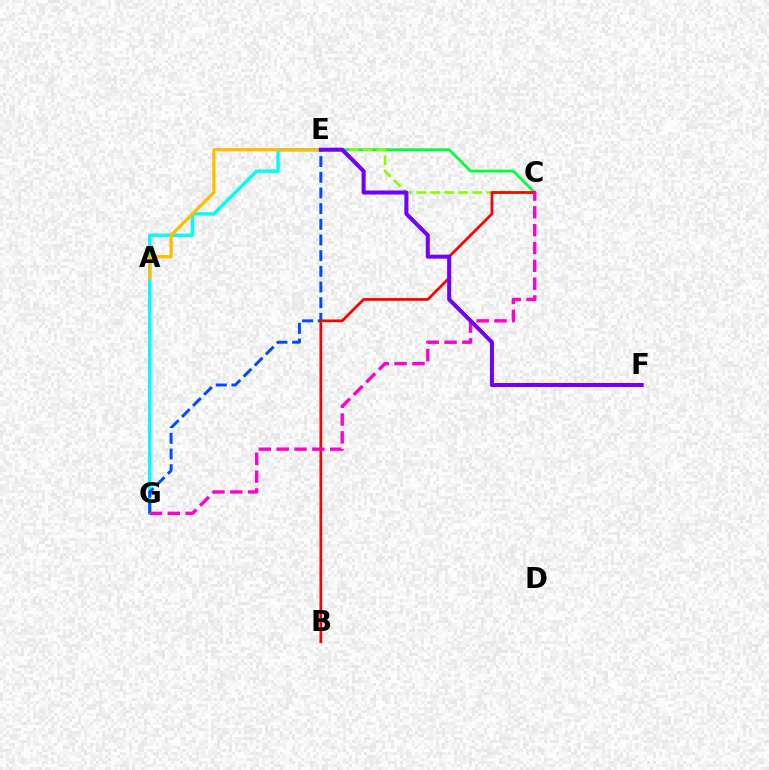{('C', 'E'): [{'color': '#00ff39', 'line_style': 'solid', 'thickness': 2.01}, {'color': '#84ff00', 'line_style': 'dashed', 'thickness': 1.9}], ('E', 'G'): [{'color': '#00fff6', 'line_style': 'solid', 'thickness': 2.49}, {'color': '#004bff', 'line_style': 'dashed', 'thickness': 2.13}], ('A', 'E'): [{'color': '#ffbd00', 'line_style': 'solid', 'thickness': 2.33}], ('B', 'C'): [{'color': '#ff0000', 'line_style': 'solid', 'thickness': 1.97}], ('C', 'G'): [{'color': '#ff00cf', 'line_style': 'dashed', 'thickness': 2.42}], ('E', 'F'): [{'color': '#7200ff', 'line_style': 'solid', 'thickness': 2.89}]}